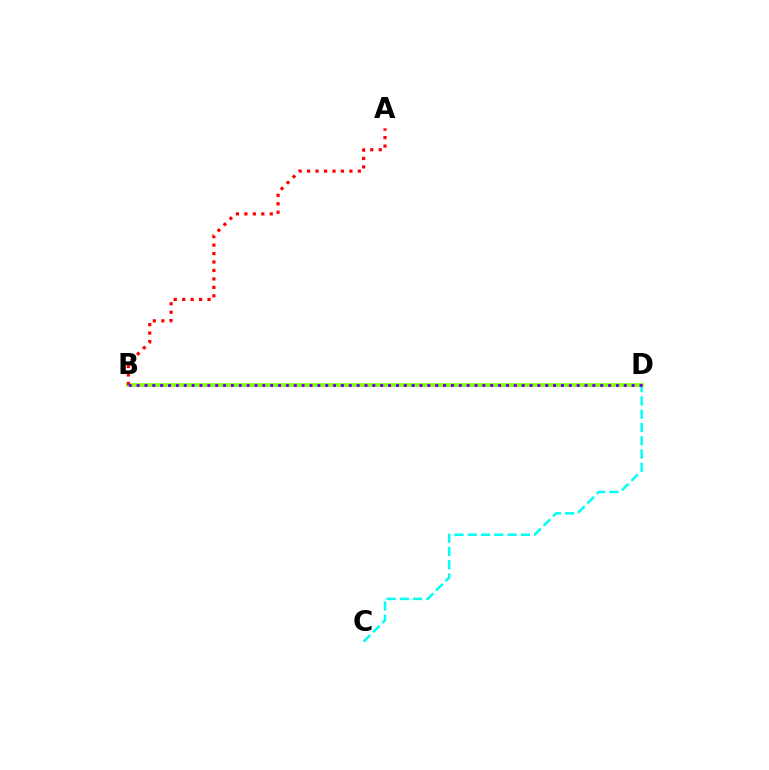{('C', 'D'): [{'color': '#00fff6', 'line_style': 'dashed', 'thickness': 1.8}], ('B', 'D'): [{'color': '#84ff00', 'line_style': 'solid', 'thickness': 2.62}, {'color': '#7200ff', 'line_style': 'dotted', 'thickness': 2.13}], ('A', 'B'): [{'color': '#ff0000', 'line_style': 'dotted', 'thickness': 2.3}]}